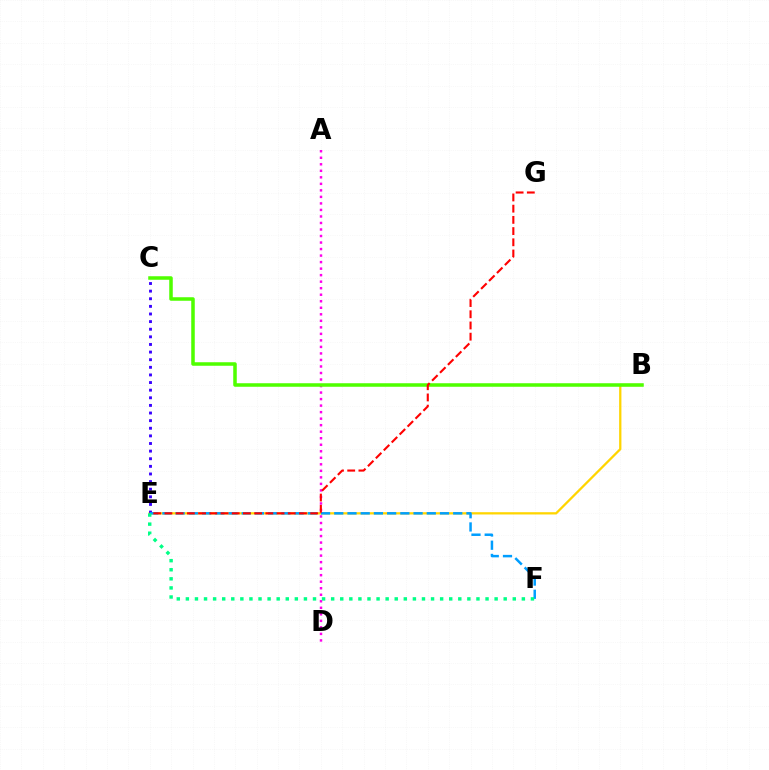{('B', 'E'): [{'color': '#ffd500', 'line_style': 'solid', 'thickness': 1.64}], ('C', 'E'): [{'color': '#3700ff', 'line_style': 'dotted', 'thickness': 2.07}], ('E', 'F'): [{'color': '#009eff', 'line_style': 'dashed', 'thickness': 1.8}, {'color': '#00ff86', 'line_style': 'dotted', 'thickness': 2.47}], ('A', 'D'): [{'color': '#ff00ed', 'line_style': 'dotted', 'thickness': 1.77}], ('B', 'C'): [{'color': '#4fff00', 'line_style': 'solid', 'thickness': 2.54}], ('E', 'G'): [{'color': '#ff0000', 'line_style': 'dashed', 'thickness': 1.52}]}